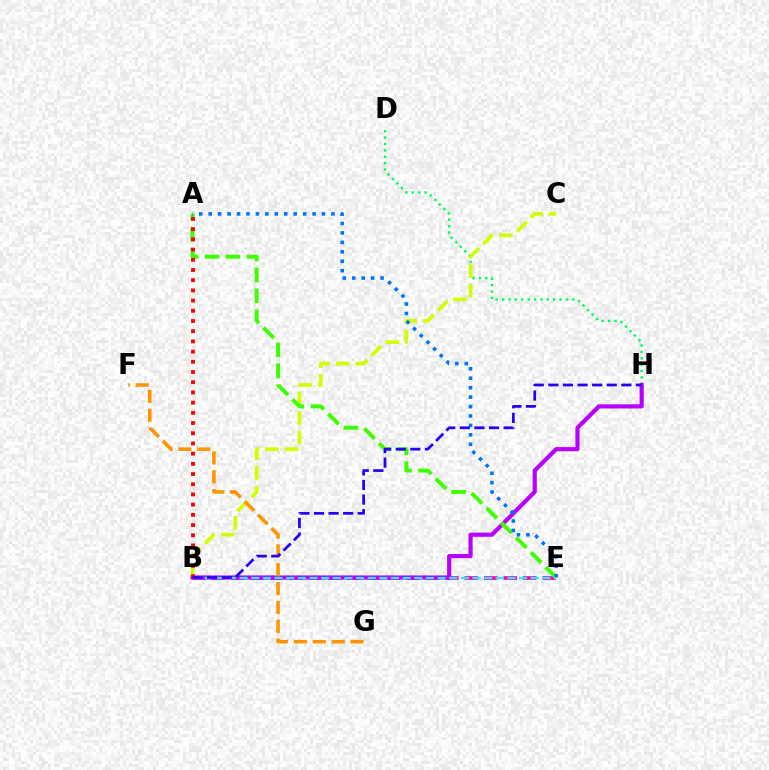{('B', 'E'): [{'color': '#ff00ac', 'line_style': 'dashed', 'thickness': 2.65}, {'color': '#00fff6', 'line_style': 'dashed', 'thickness': 1.58}], ('D', 'H'): [{'color': '#00ff5c', 'line_style': 'dotted', 'thickness': 1.73}], ('B', 'H'): [{'color': '#b900ff', 'line_style': 'solid', 'thickness': 2.99}, {'color': '#2500ff', 'line_style': 'dashed', 'thickness': 1.98}], ('B', 'C'): [{'color': '#d1ff00', 'line_style': 'dashed', 'thickness': 2.65}], ('A', 'E'): [{'color': '#3dff00', 'line_style': 'dashed', 'thickness': 2.85}, {'color': '#0074ff', 'line_style': 'dotted', 'thickness': 2.57}], ('F', 'G'): [{'color': '#ff9400', 'line_style': 'dashed', 'thickness': 2.56}], ('A', 'B'): [{'color': '#ff0000', 'line_style': 'dotted', 'thickness': 2.77}]}